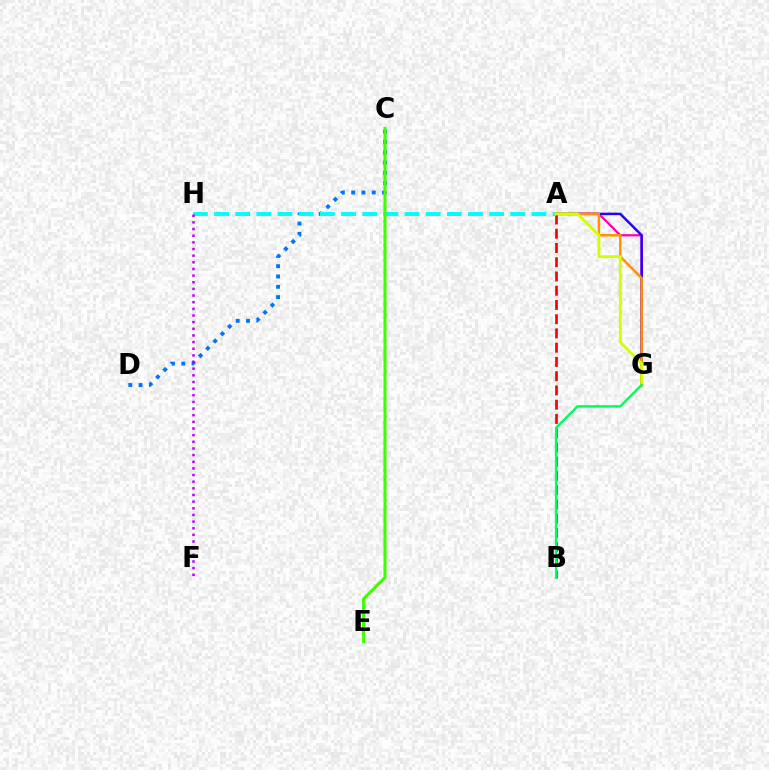{('C', 'D'): [{'color': '#0074ff', 'line_style': 'dotted', 'thickness': 2.8}], ('A', 'G'): [{'color': '#ff00ac', 'line_style': 'solid', 'thickness': 1.6}, {'color': '#2500ff', 'line_style': 'solid', 'thickness': 1.79}, {'color': '#ff9400', 'line_style': 'solid', 'thickness': 1.82}, {'color': '#d1ff00', 'line_style': 'solid', 'thickness': 2.04}], ('A', 'B'): [{'color': '#ff0000', 'line_style': 'dashed', 'thickness': 1.94}], ('A', 'H'): [{'color': '#00fff6', 'line_style': 'dashed', 'thickness': 2.87}], ('C', 'E'): [{'color': '#3dff00', 'line_style': 'solid', 'thickness': 2.23}], ('B', 'G'): [{'color': '#00ff5c', 'line_style': 'solid', 'thickness': 1.76}], ('F', 'H'): [{'color': '#b900ff', 'line_style': 'dotted', 'thickness': 1.81}]}